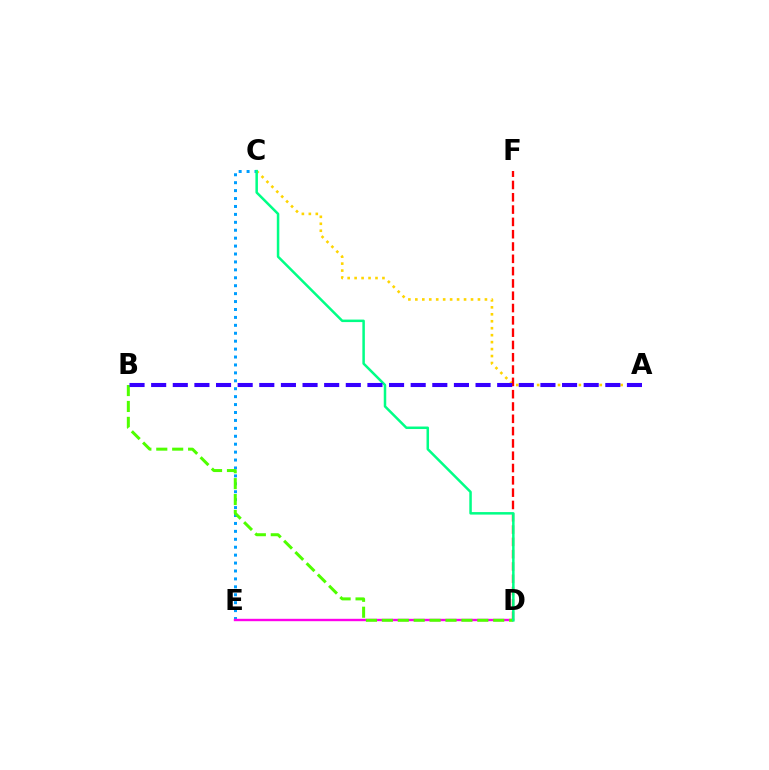{('C', 'E'): [{'color': '#009eff', 'line_style': 'dotted', 'thickness': 2.15}], ('D', 'E'): [{'color': '#ff00ed', 'line_style': 'solid', 'thickness': 1.72}], ('A', 'C'): [{'color': '#ffd500', 'line_style': 'dotted', 'thickness': 1.89}], ('D', 'F'): [{'color': '#ff0000', 'line_style': 'dashed', 'thickness': 1.67}], ('B', 'D'): [{'color': '#4fff00', 'line_style': 'dashed', 'thickness': 2.16}], ('C', 'D'): [{'color': '#00ff86', 'line_style': 'solid', 'thickness': 1.8}], ('A', 'B'): [{'color': '#3700ff', 'line_style': 'dashed', 'thickness': 2.94}]}